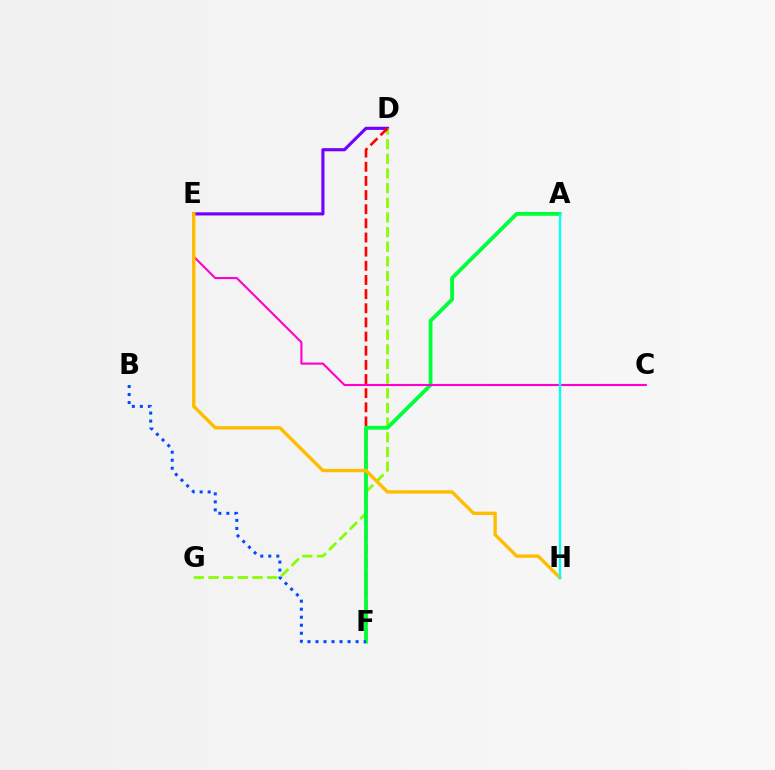{('D', 'E'): [{'color': '#7200ff', 'line_style': 'solid', 'thickness': 2.26}], ('D', 'G'): [{'color': '#84ff00', 'line_style': 'dashed', 'thickness': 1.99}], ('D', 'F'): [{'color': '#ff0000', 'line_style': 'dashed', 'thickness': 1.92}], ('A', 'F'): [{'color': '#00ff39', 'line_style': 'solid', 'thickness': 2.73}], ('C', 'E'): [{'color': '#ff00cf', 'line_style': 'solid', 'thickness': 1.51}], ('E', 'H'): [{'color': '#ffbd00', 'line_style': 'solid', 'thickness': 2.43}], ('A', 'H'): [{'color': '#00fff6', 'line_style': 'solid', 'thickness': 1.63}], ('B', 'F'): [{'color': '#004bff', 'line_style': 'dotted', 'thickness': 2.18}]}